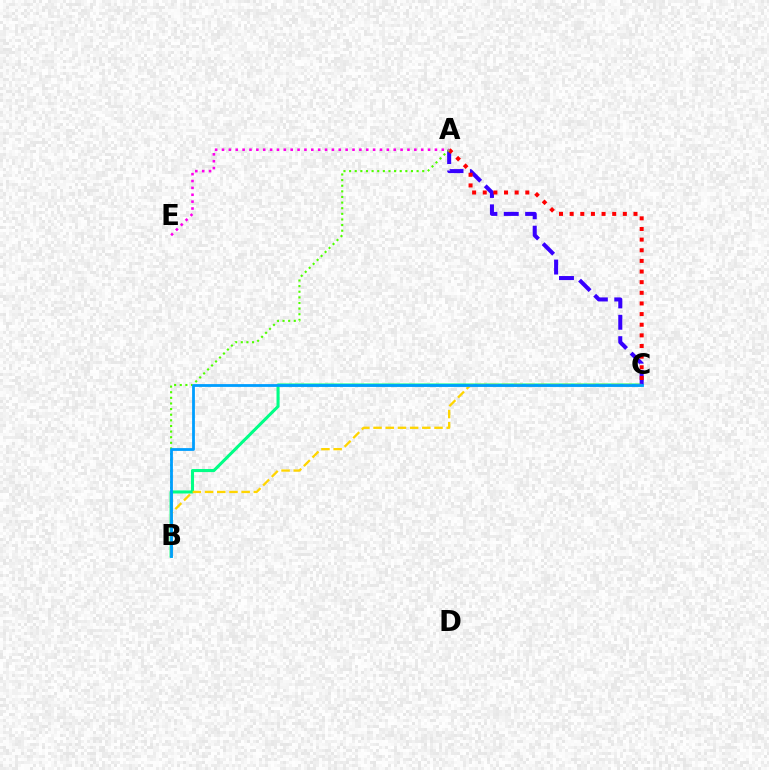{('B', 'C'): [{'color': '#00ff86', 'line_style': 'solid', 'thickness': 2.22}, {'color': '#ffd500', 'line_style': 'dashed', 'thickness': 1.66}, {'color': '#009eff', 'line_style': 'solid', 'thickness': 2.02}], ('A', 'C'): [{'color': '#3700ff', 'line_style': 'dashed', 'thickness': 2.9}, {'color': '#ff0000', 'line_style': 'dotted', 'thickness': 2.89}], ('A', 'B'): [{'color': '#4fff00', 'line_style': 'dotted', 'thickness': 1.53}], ('A', 'E'): [{'color': '#ff00ed', 'line_style': 'dotted', 'thickness': 1.87}]}